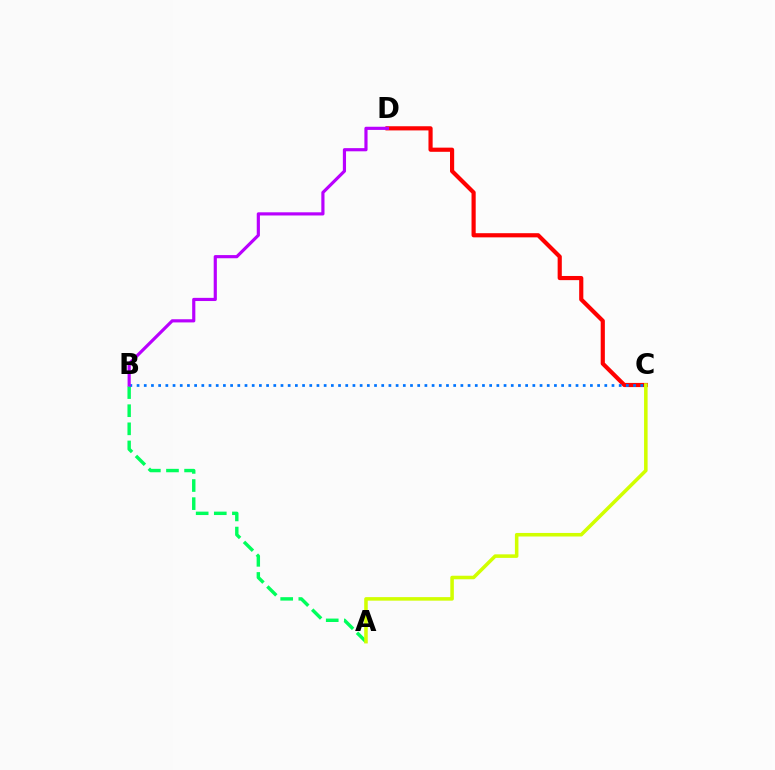{('A', 'B'): [{'color': '#00ff5c', 'line_style': 'dashed', 'thickness': 2.46}], ('C', 'D'): [{'color': '#ff0000', 'line_style': 'solid', 'thickness': 3.0}], ('A', 'C'): [{'color': '#d1ff00', 'line_style': 'solid', 'thickness': 2.55}], ('B', 'C'): [{'color': '#0074ff', 'line_style': 'dotted', 'thickness': 1.96}], ('B', 'D'): [{'color': '#b900ff', 'line_style': 'solid', 'thickness': 2.28}]}